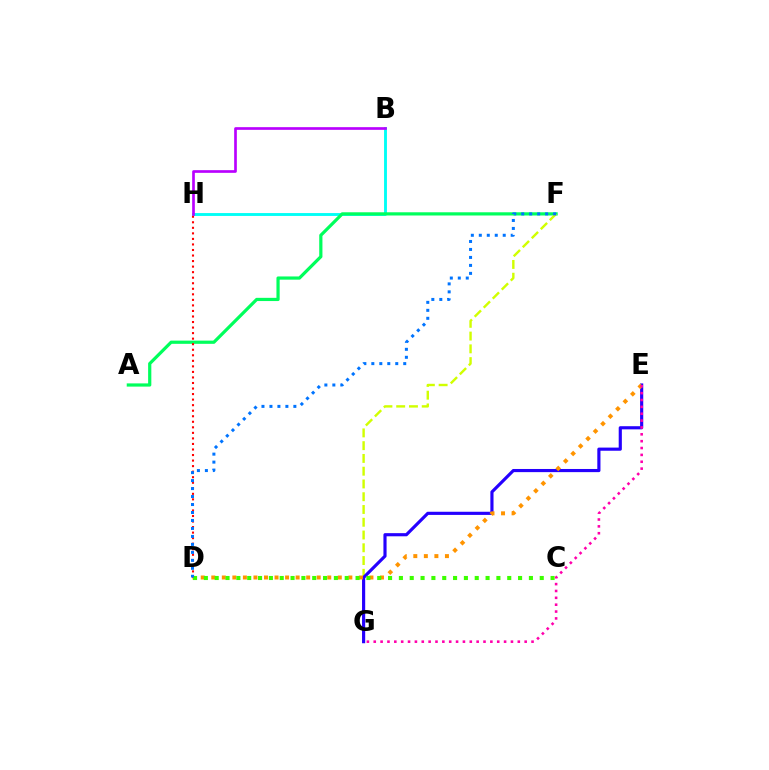{('B', 'H'): [{'color': '#00fff6', 'line_style': 'solid', 'thickness': 2.07}, {'color': '#b900ff', 'line_style': 'solid', 'thickness': 1.92}], ('A', 'F'): [{'color': '#00ff5c', 'line_style': 'solid', 'thickness': 2.31}], ('D', 'H'): [{'color': '#ff0000', 'line_style': 'dotted', 'thickness': 1.51}], ('F', 'G'): [{'color': '#d1ff00', 'line_style': 'dashed', 'thickness': 1.73}], ('E', 'G'): [{'color': '#2500ff', 'line_style': 'solid', 'thickness': 2.27}, {'color': '#ff00ac', 'line_style': 'dotted', 'thickness': 1.86}], ('D', 'E'): [{'color': '#ff9400', 'line_style': 'dotted', 'thickness': 2.86}], ('C', 'D'): [{'color': '#3dff00', 'line_style': 'dotted', 'thickness': 2.94}], ('D', 'F'): [{'color': '#0074ff', 'line_style': 'dotted', 'thickness': 2.17}]}